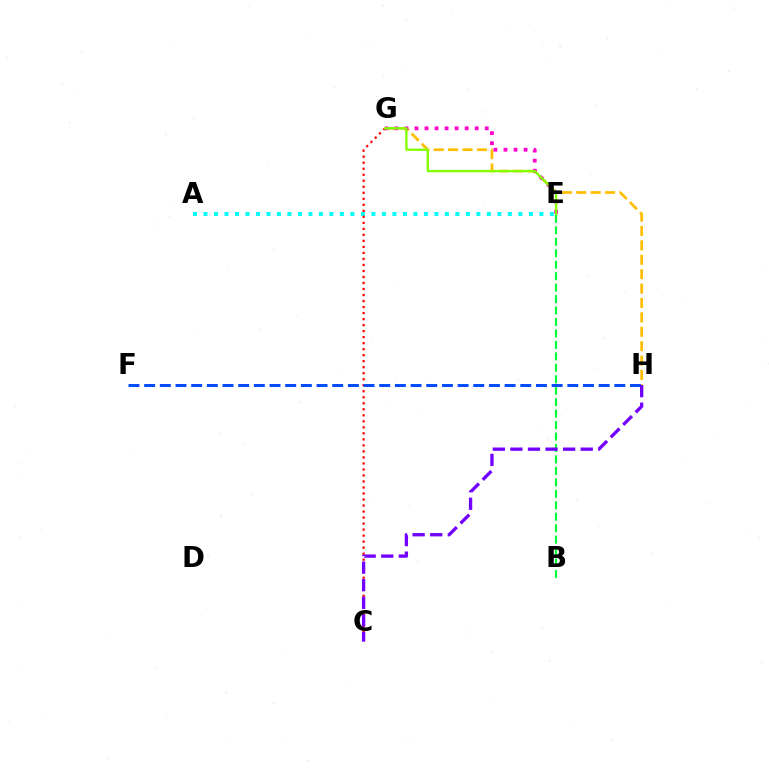{('G', 'H'): [{'color': '#ffbd00', 'line_style': 'dashed', 'thickness': 1.96}], ('E', 'G'): [{'color': '#ff00cf', 'line_style': 'dotted', 'thickness': 2.73}, {'color': '#84ff00', 'line_style': 'solid', 'thickness': 1.7}], ('A', 'E'): [{'color': '#00fff6', 'line_style': 'dotted', 'thickness': 2.85}], ('C', 'G'): [{'color': '#ff0000', 'line_style': 'dotted', 'thickness': 1.63}], ('B', 'E'): [{'color': '#00ff39', 'line_style': 'dashed', 'thickness': 1.56}], ('F', 'H'): [{'color': '#004bff', 'line_style': 'dashed', 'thickness': 2.13}], ('C', 'H'): [{'color': '#7200ff', 'line_style': 'dashed', 'thickness': 2.39}]}